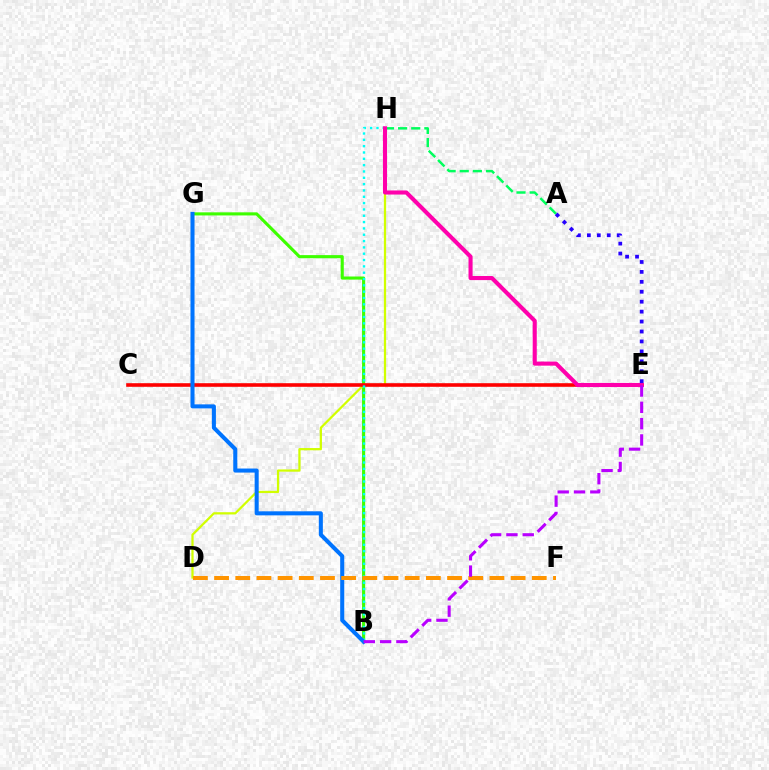{('B', 'G'): [{'color': '#3dff00', 'line_style': 'solid', 'thickness': 2.24}, {'color': '#0074ff', 'line_style': 'solid', 'thickness': 2.91}], ('D', 'H'): [{'color': '#d1ff00', 'line_style': 'solid', 'thickness': 1.62}], ('C', 'E'): [{'color': '#ff0000', 'line_style': 'solid', 'thickness': 2.6}], ('B', 'H'): [{'color': '#00fff6', 'line_style': 'dotted', 'thickness': 1.72}], ('A', 'H'): [{'color': '#00ff5c', 'line_style': 'dashed', 'thickness': 1.78}], ('E', 'H'): [{'color': '#ff00ac', 'line_style': 'solid', 'thickness': 2.94}], ('D', 'F'): [{'color': '#ff9400', 'line_style': 'dashed', 'thickness': 2.88}], ('A', 'E'): [{'color': '#2500ff', 'line_style': 'dotted', 'thickness': 2.7}], ('B', 'E'): [{'color': '#b900ff', 'line_style': 'dashed', 'thickness': 2.22}]}